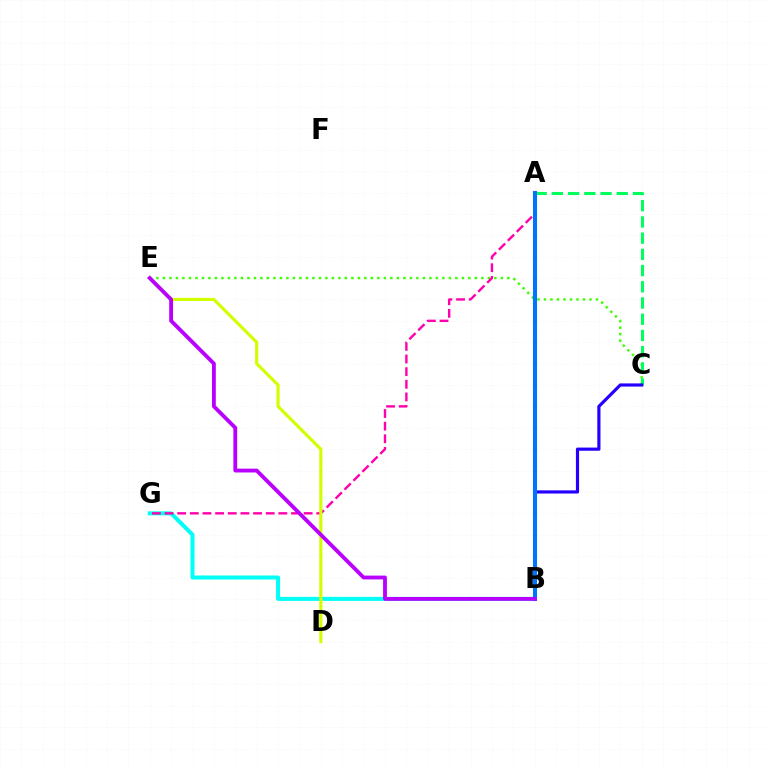{('C', 'E'): [{'color': '#3dff00', 'line_style': 'dotted', 'thickness': 1.77}], ('B', 'G'): [{'color': '#00fff6', 'line_style': 'solid', 'thickness': 2.89}], ('A', 'C'): [{'color': '#00ff5c', 'line_style': 'dashed', 'thickness': 2.2}], ('A', 'B'): [{'color': '#ff9400', 'line_style': 'dashed', 'thickness': 2.03}, {'color': '#ff0000', 'line_style': 'dashed', 'thickness': 1.94}, {'color': '#0074ff', 'line_style': 'solid', 'thickness': 2.92}], ('A', 'G'): [{'color': '#ff00ac', 'line_style': 'dashed', 'thickness': 1.72}], ('D', 'E'): [{'color': '#d1ff00', 'line_style': 'solid', 'thickness': 2.25}], ('B', 'C'): [{'color': '#2500ff', 'line_style': 'solid', 'thickness': 2.28}], ('B', 'E'): [{'color': '#b900ff', 'line_style': 'solid', 'thickness': 2.76}]}